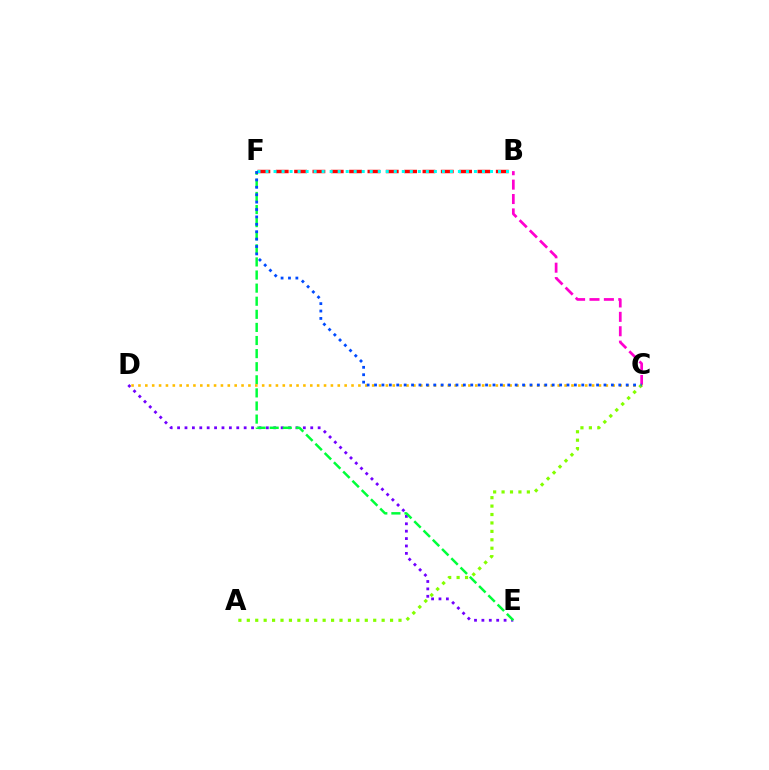{('D', 'E'): [{'color': '#7200ff', 'line_style': 'dotted', 'thickness': 2.01}], ('E', 'F'): [{'color': '#00ff39', 'line_style': 'dashed', 'thickness': 1.78}], ('B', 'C'): [{'color': '#ff00cf', 'line_style': 'dashed', 'thickness': 1.96}], ('C', 'D'): [{'color': '#ffbd00', 'line_style': 'dotted', 'thickness': 1.87}], ('A', 'C'): [{'color': '#84ff00', 'line_style': 'dotted', 'thickness': 2.29}], ('B', 'F'): [{'color': '#ff0000', 'line_style': 'dashed', 'thickness': 2.49}, {'color': '#00fff6', 'line_style': 'dotted', 'thickness': 2.18}], ('C', 'F'): [{'color': '#004bff', 'line_style': 'dotted', 'thickness': 2.01}]}